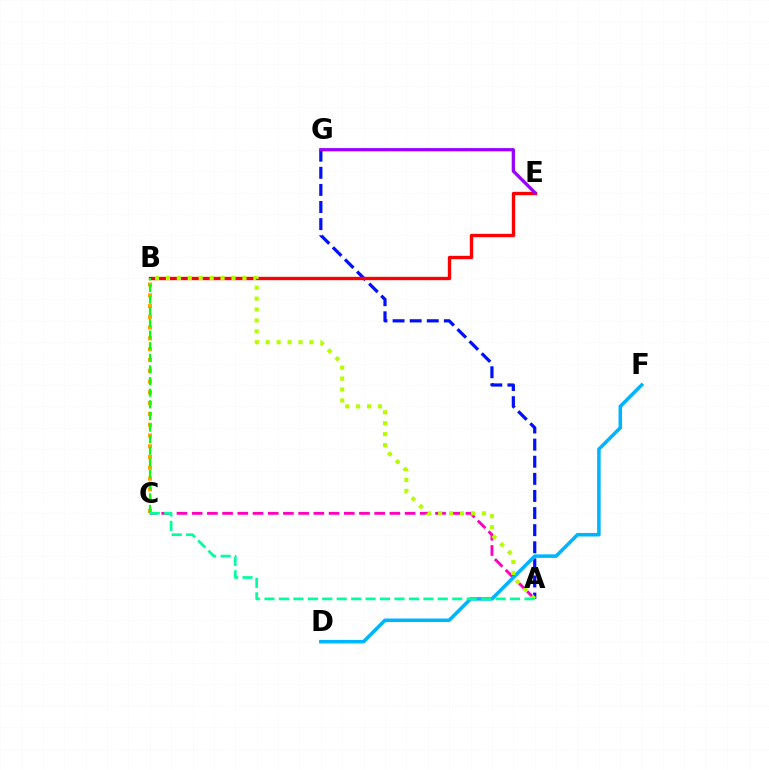{('A', 'C'): [{'color': '#ff00bd', 'line_style': 'dashed', 'thickness': 2.07}, {'color': '#00ff9d', 'line_style': 'dashed', 'thickness': 1.96}], ('A', 'G'): [{'color': '#0010ff', 'line_style': 'dashed', 'thickness': 2.32}], ('B', 'C'): [{'color': '#ffa500', 'line_style': 'dotted', 'thickness': 2.93}, {'color': '#08ff00', 'line_style': 'dashed', 'thickness': 1.58}], ('B', 'E'): [{'color': '#ff0000', 'line_style': 'solid', 'thickness': 2.41}], ('D', 'F'): [{'color': '#00b5ff', 'line_style': 'solid', 'thickness': 2.55}], ('A', 'B'): [{'color': '#b3ff00', 'line_style': 'dotted', 'thickness': 2.97}], ('E', 'G'): [{'color': '#9b00ff', 'line_style': 'solid', 'thickness': 2.35}]}